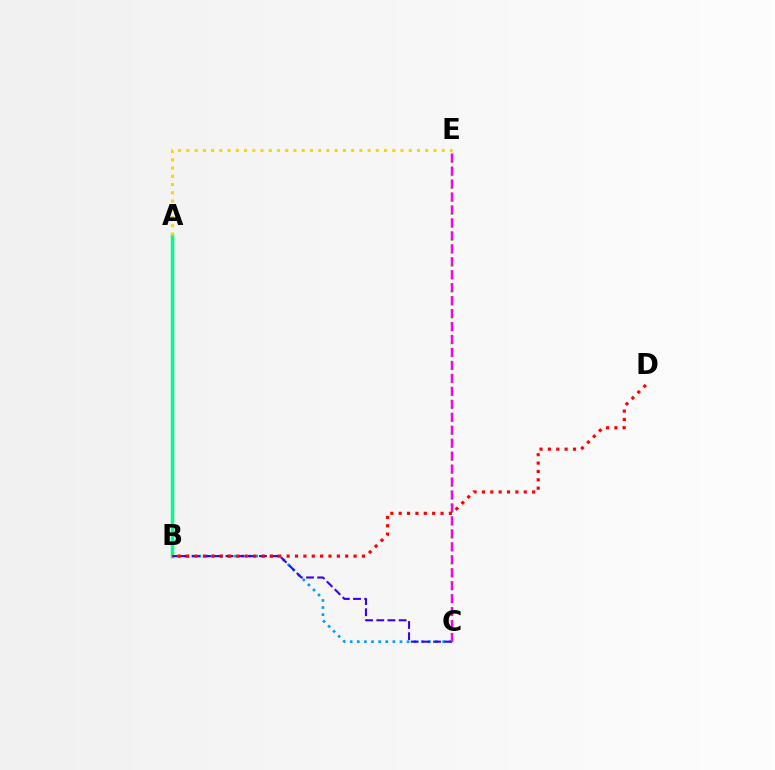{('C', 'E'): [{'color': '#4fff00', 'line_style': 'dotted', 'thickness': 1.76}, {'color': '#ff00ed', 'line_style': 'dashed', 'thickness': 1.76}], ('B', 'C'): [{'color': '#009eff', 'line_style': 'dotted', 'thickness': 1.93}, {'color': '#3700ff', 'line_style': 'dashed', 'thickness': 1.52}], ('A', 'B'): [{'color': '#00ff86', 'line_style': 'solid', 'thickness': 2.51}], ('A', 'E'): [{'color': '#ffd500', 'line_style': 'dotted', 'thickness': 2.24}], ('B', 'D'): [{'color': '#ff0000', 'line_style': 'dotted', 'thickness': 2.27}]}